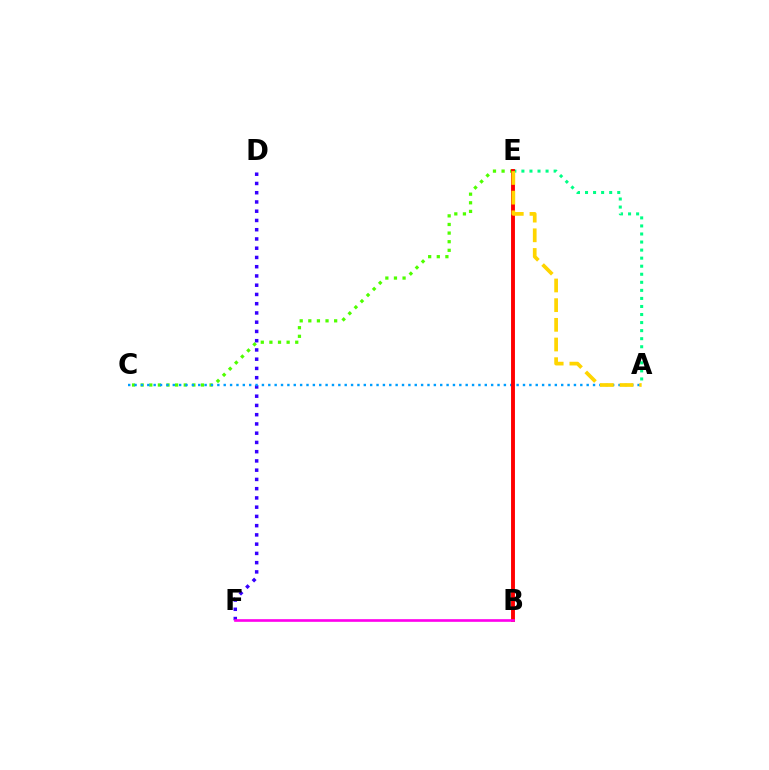{('C', 'E'): [{'color': '#4fff00', 'line_style': 'dotted', 'thickness': 2.34}], ('D', 'F'): [{'color': '#3700ff', 'line_style': 'dotted', 'thickness': 2.51}], ('A', 'C'): [{'color': '#009eff', 'line_style': 'dotted', 'thickness': 1.73}], ('A', 'E'): [{'color': '#00ff86', 'line_style': 'dotted', 'thickness': 2.19}, {'color': '#ffd500', 'line_style': 'dashed', 'thickness': 2.67}], ('B', 'E'): [{'color': '#ff0000', 'line_style': 'solid', 'thickness': 2.8}], ('B', 'F'): [{'color': '#ff00ed', 'line_style': 'solid', 'thickness': 1.91}]}